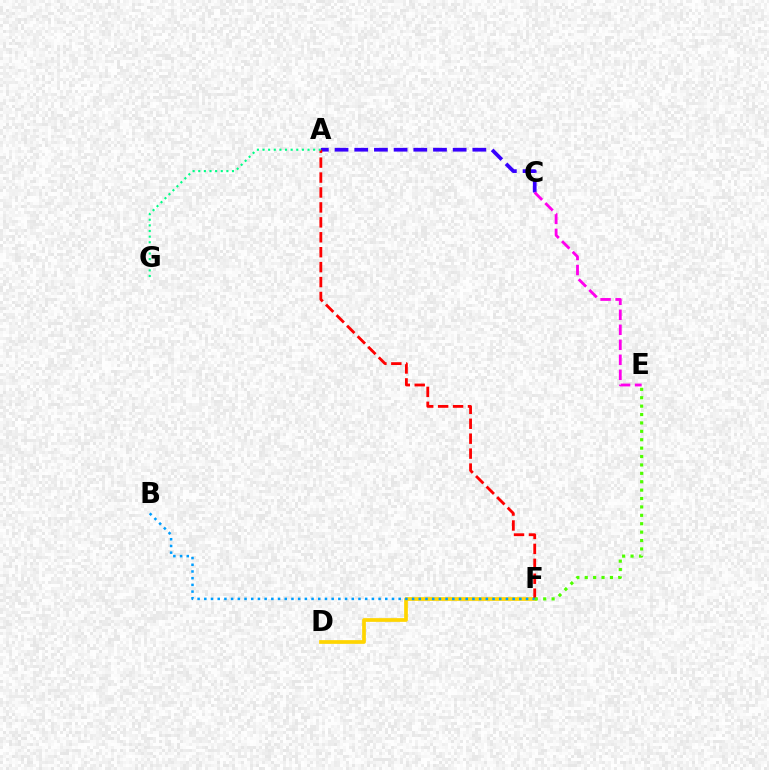{('A', 'C'): [{'color': '#3700ff', 'line_style': 'dashed', 'thickness': 2.67}], ('D', 'F'): [{'color': '#ffd500', 'line_style': 'solid', 'thickness': 2.67}], ('C', 'E'): [{'color': '#ff00ed', 'line_style': 'dashed', 'thickness': 2.04}], ('A', 'F'): [{'color': '#ff0000', 'line_style': 'dashed', 'thickness': 2.03}], ('B', 'F'): [{'color': '#009eff', 'line_style': 'dotted', 'thickness': 1.82}], ('E', 'F'): [{'color': '#4fff00', 'line_style': 'dotted', 'thickness': 2.28}], ('A', 'G'): [{'color': '#00ff86', 'line_style': 'dotted', 'thickness': 1.53}]}